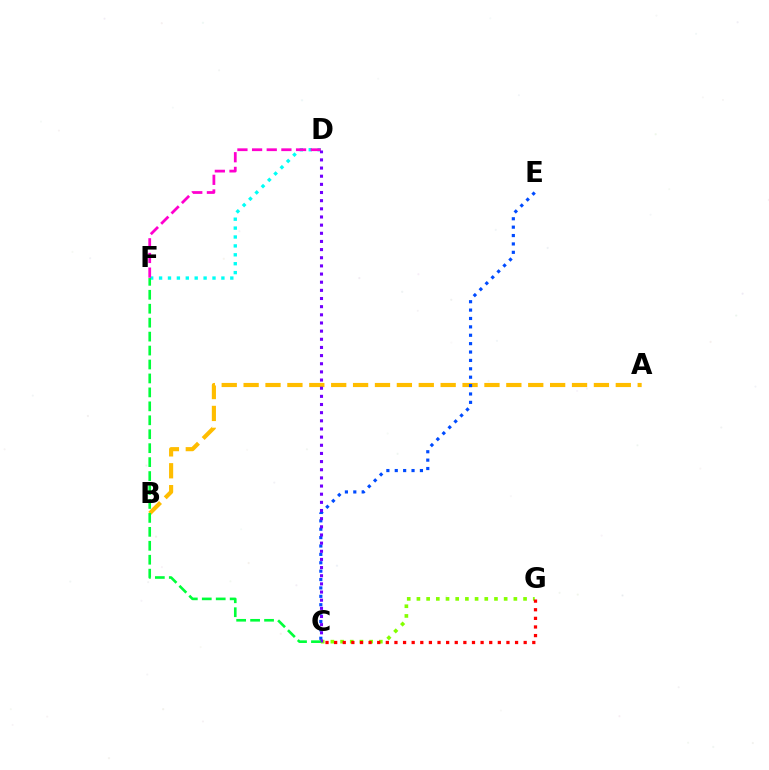{('A', 'B'): [{'color': '#ffbd00', 'line_style': 'dashed', 'thickness': 2.97}], ('D', 'F'): [{'color': '#00fff6', 'line_style': 'dotted', 'thickness': 2.42}, {'color': '#ff00cf', 'line_style': 'dashed', 'thickness': 1.99}], ('C', 'E'): [{'color': '#004bff', 'line_style': 'dotted', 'thickness': 2.28}], ('C', 'G'): [{'color': '#84ff00', 'line_style': 'dotted', 'thickness': 2.63}, {'color': '#ff0000', 'line_style': 'dotted', 'thickness': 2.34}], ('C', 'D'): [{'color': '#7200ff', 'line_style': 'dotted', 'thickness': 2.22}], ('C', 'F'): [{'color': '#00ff39', 'line_style': 'dashed', 'thickness': 1.89}]}